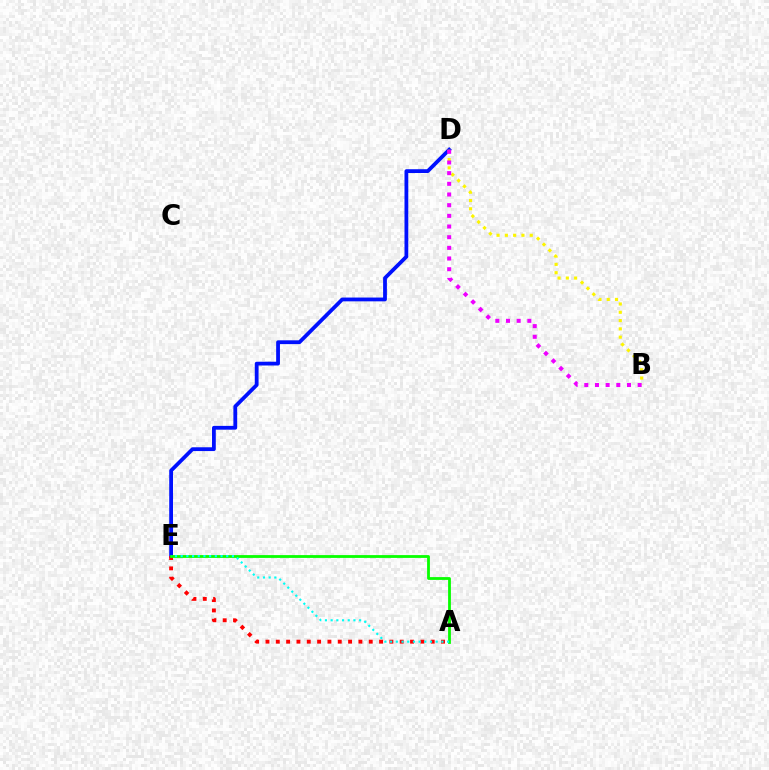{('D', 'E'): [{'color': '#0010ff', 'line_style': 'solid', 'thickness': 2.73}], ('A', 'E'): [{'color': '#ff0000', 'line_style': 'dotted', 'thickness': 2.81}, {'color': '#08ff00', 'line_style': 'solid', 'thickness': 2.02}, {'color': '#00fff6', 'line_style': 'dotted', 'thickness': 1.55}], ('B', 'D'): [{'color': '#fcf500', 'line_style': 'dotted', 'thickness': 2.25}, {'color': '#ee00ff', 'line_style': 'dotted', 'thickness': 2.9}]}